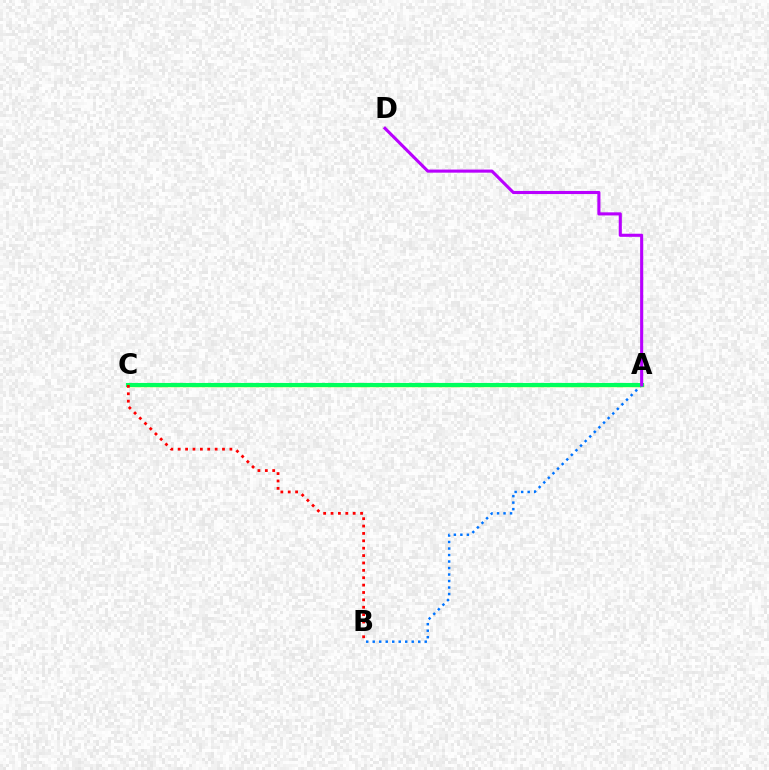{('A', 'C'): [{'color': '#d1ff00', 'line_style': 'solid', 'thickness': 2.48}, {'color': '#00ff5c', 'line_style': 'solid', 'thickness': 2.97}], ('A', 'B'): [{'color': '#0074ff', 'line_style': 'dotted', 'thickness': 1.77}], ('A', 'D'): [{'color': '#b900ff', 'line_style': 'solid', 'thickness': 2.23}], ('B', 'C'): [{'color': '#ff0000', 'line_style': 'dotted', 'thickness': 2.01}]}